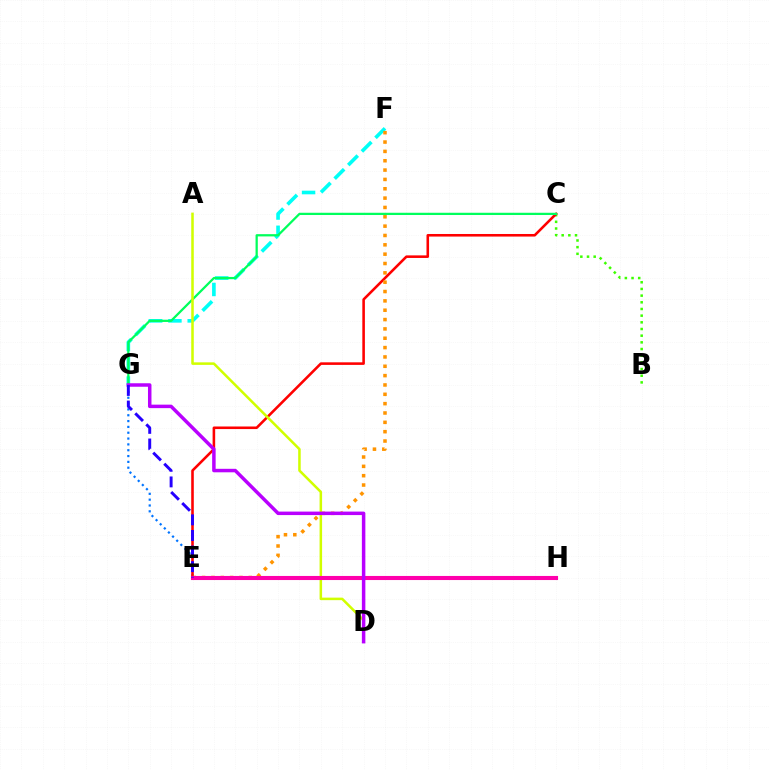{('E', 'G'): [{'color': '#0074ff', 'line_style': 'dotted', 'thickness': 1.58}, {'color': '#2500ff', 'line_style': 'dashed', 'thickness': 2.12}], ('B', 'C'): [{'color': '#3dff00', 'line_style': 'dotted', 'thickness': 1.81}], ('C', 'E'): [{'color': '#ff0000', 'line_style': 'solid', 'thickness': 1.86}], ('F', 'G'): [{'color': '#00fff6', 'line_style': 'dashed', 'thickness': 2.62}], ('E', 'F'): [{'color': '#ff9400', 'line_style': 'dotted', 'thickness': 2.54}], ('C', 'G'): [{'color': '#00ff5c', 'line_style': 'solid', 'thickness': 1.62}], ('A', 'D'): [{'color': '#d1ff00', 'line_style': 'solid', 'thickness': 1.82}], ('E', 'H'): [{'color': '#ff00ac', 'line_style': 'solid', 'thickness': 2.94}], ('D', 'G'): [{'color': '#b900ff', 'line_style': 'solid', 'thickness': 2.51}]}